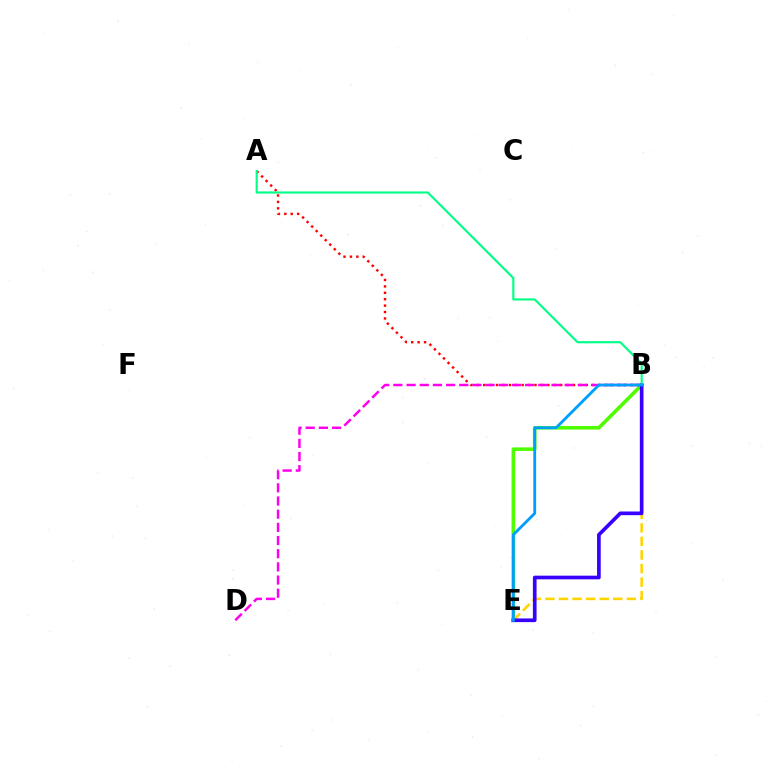{('A', 'B'): [{'color': '#ff0000', 'line_style': 'dotted', 'thickness': 1.74}, {'color': '#00ff86', 'line_style': 'solid', 'thickness': 1.54}], ('B', 'E'): [{'color': '#4fff00', 'line_style': 'solid', 'thickness': 2.59}, {'color': '#ffd500', 'line_style': 'dashed', 'thickness': 1.84}, {'color': '#3700ff', 'line_style': 'solid', 'thickness': 2.64}, {'color': '#009eff', 'line_style': 'solid', 'thickness': 2.04}], ('B', 'D'): [{'color': '#ff00ed', 'line_style': 'dashed', 'thickness': 1.79}]}